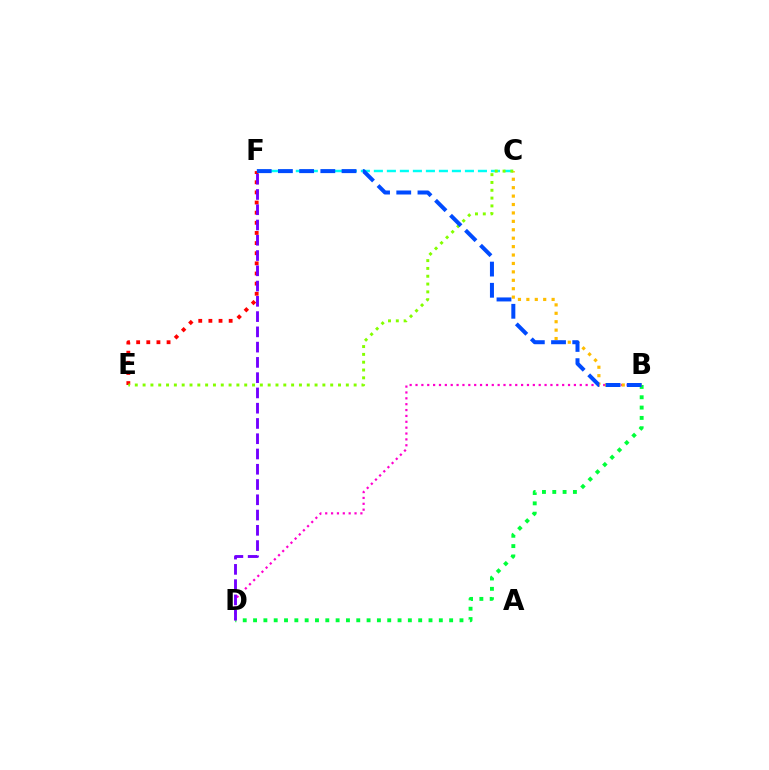{('C', 'F'): [{'color': '#00fff6', 'line_style': 'dashed', 'thickness': 1.77}], ('B', 'D'): [{'color': '#ff00cf', 'line_style': 'dotted', 'thickness': 1.59}, {'color': '#00ff39', 'line_style': 'dotted', 'thickness': 2.8}], ('E', 'F'): [{'color': '#ff0000', 'line_style': 'dotted', 'thickness': 2.75}], ('D', 'F'): [{'color': '#7200ff', 'line_style': 'dashed', 'thickness': 2.07}], ('B', 'C'): [{'color': '#ffbd00', 'line_style': 'dotted', 'thickness': 2.29}], ('C', 'E'): [{'color': '#84ff00', 'line_style': 'dotted', 'thickness': 2.12}], ('B', 'F'): [{'color': '#004bff', 'line_style': 'dashed', 'thickness': 2.88}]}